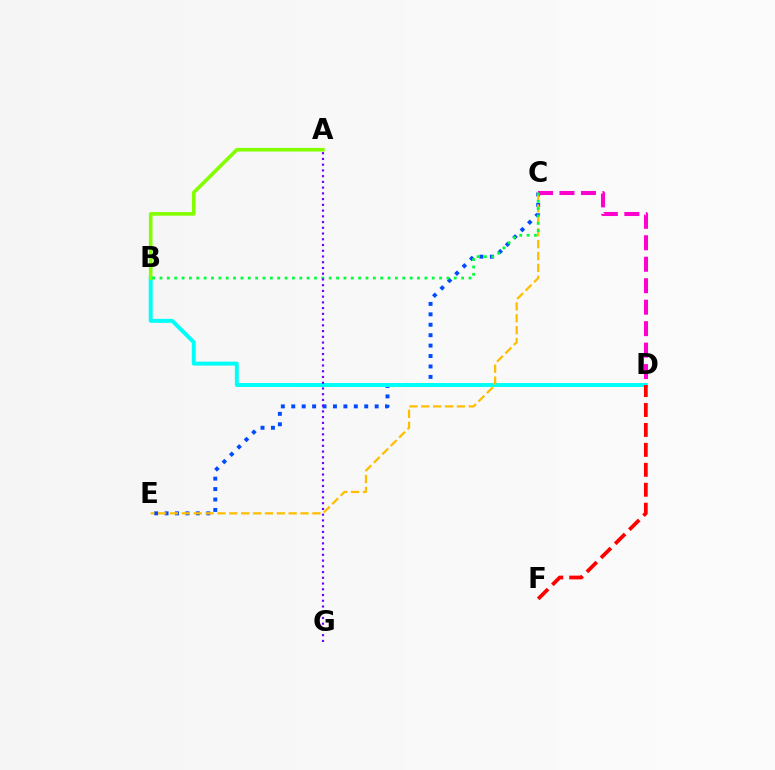{('C', 'E'): [{'color': '#004bff', 'line_style': 'dotted', 'thickness': 2.83}, {'color': '#ffbd00', 'line_style': 'dashed', 'thickness': 1.61}], ('B', 'D'): [{'color': '#00fff6', 'line_style': 'solid', 'thickness': 2.83}], ('A', 'B'): [{'color': '#84ff00', 'line_style': 'solid', 'thickness': 2.61}], ('C', 'D'): [{'color': '#ff00cf', 'line_style': 'dashed', 'thickness': 2.92}], ('D', 'F'): [{'color': '#ff0000', 'line_style': 'dashed', 'thickness': 2.71}], ('B', 'C'): [{'color': '#00ff39', 'line_style': 'dotted', 'thickness': 2.0}], ('A', 'G'): [{'color': '#7200ff', 'line_style': 'dotted', 'thickness': 1.56}]}